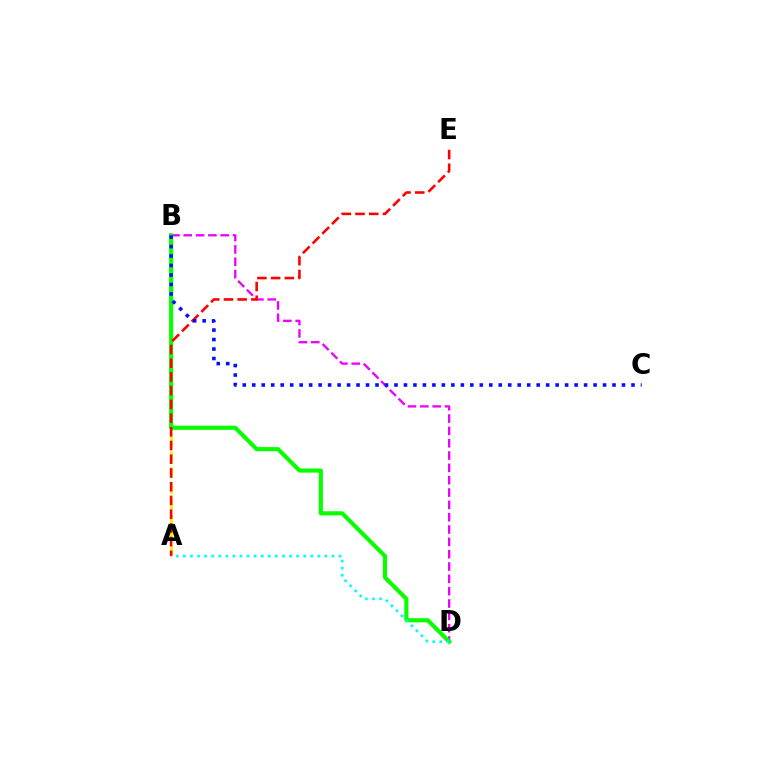{('B', 'D'): [{'color': '#ee00ff', 'line_style': 'dashed', 'thickness': 1.68}, {'color': '#08ff00', 'line_style': 'solid', 'thickness': 2.97}], ('A', 'B'): [{'color': '#fcf500', 'line_style': 'dashed', 'thickness': 2.13}], ('A', 'E'): [{'color': '#ff0000', 'line_style': 'dashed', 'thickness': 1.86}], ('B', 'C'): [{'color': '#0010ff', 'line_style': 'dotted', 'thickness': 2.58}], ('A', 'D'): [{'color': '#00fff6', 'line_style': 'dotted', 'thickness': 1.92}]}